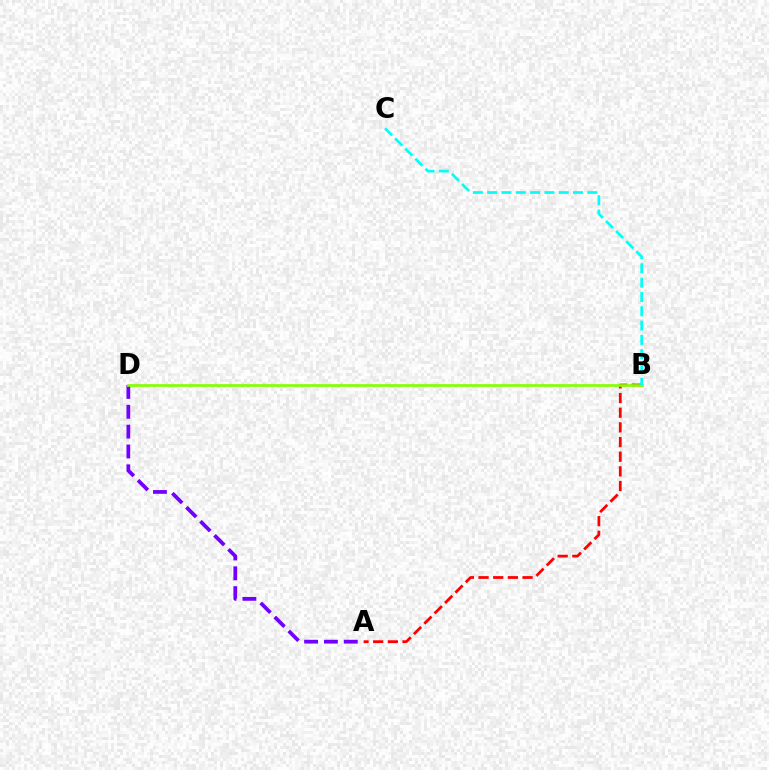{('A', 'B'): [{'color': '#ff0000', 'line_style': 'dashed', 'thickness': 1.99}], ('A', 'D'): [{'color': '#7200ff', 'line_style': 'dashed', 'thickness': 2.7}], ('B', 'D'): [{'color': '#84ff00', 'line_style': 'solid', 'thickness': 1.94}], ('B', 'C'): [{'color': '#00fff6', 'line_style': 'dashed', 'thickness': 1.94}]}